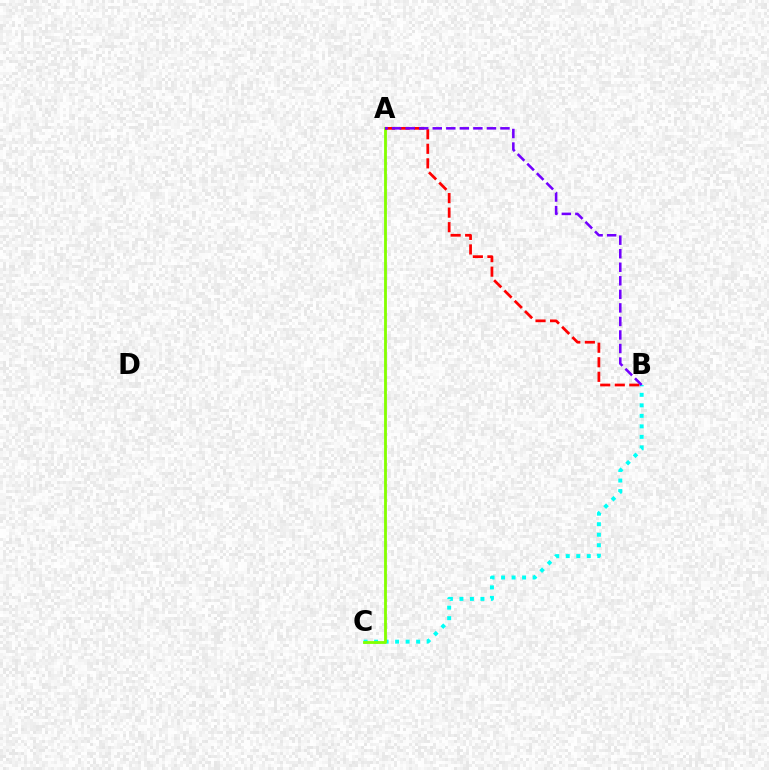{('B', 'C'): [{'color': '#00fff6', 'line_style': 'dotted', 'thickness': 2.85}], ('A', 'C'): [{'color': '#84ff00', 'line_style': 'solid', 'thickness': 2.03}], ('A', 'B'): [{'color': '#ff0000', 'line_style': 'dashed', 'thickness': 1.98}, {'color': '#7200ff', 'line_style': 'dashed', 'thickness': 1.84}]}